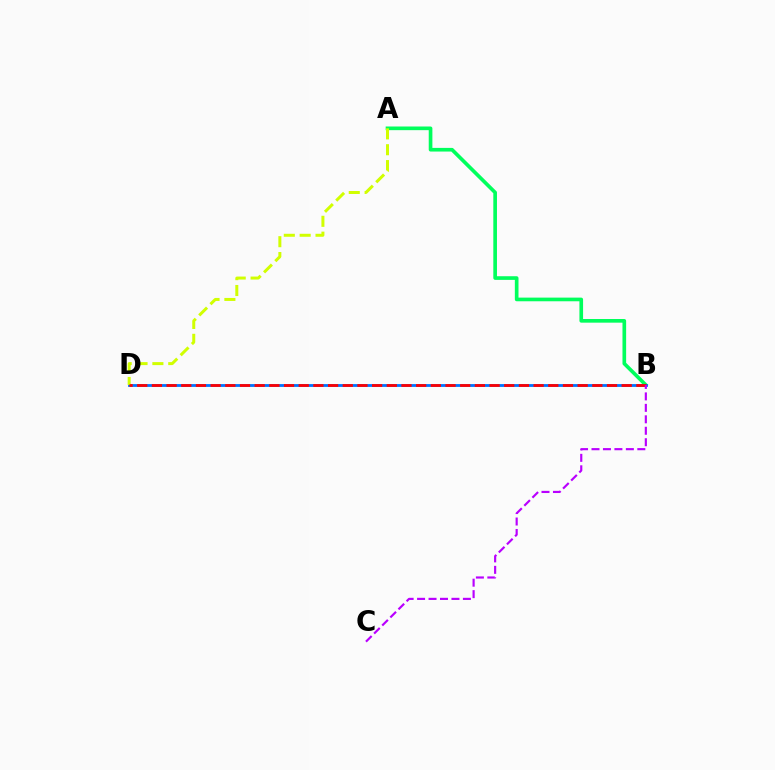{('A', 'B'): [{'color': '#00ff5c', 'line_style': 'solid', 'thickness': 2.63}], ('B', 'D'): [{'color': '#0074ff', 'line_style': 'solid', 'thickness': 2.03}, {'color': '#ff0000', 'line_style': 'dashed', 'thickness': 1.99}], ('A', 'D'): [{'color': '#d1ff00', 'line_style': 'dashed', 'thickness': 2.15}], ('B', 'C'): [{'color': '#b900ff', 'line_style': 'dashed', 'thickness': 1.56}]}